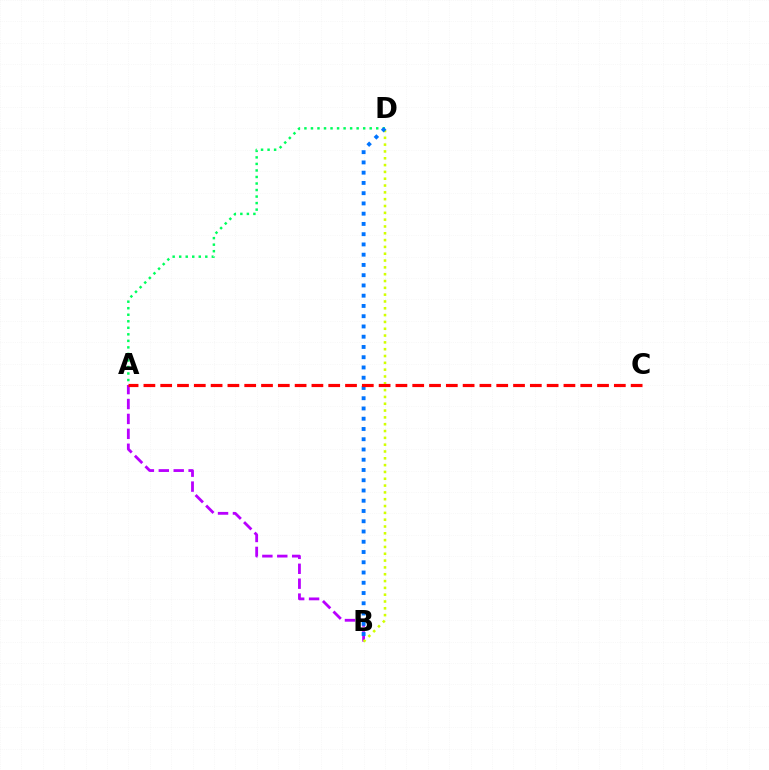{('A', 'B'): [{'color': '#b900ff', 'line_style': 'dashed', 'thickness': 2.03}], ('A', 'D'): [{'color': '#00ff5c', 'line_style': 'dotted', 'thickness': 1.77}], ('B', 'D'): [{'color': '#d1ff00', 'line_style': 'dotted', 'thickness': 1.85}, {'color': '#0074ff', 'line_style': 'dotted', 'thickness': 2.79}], ('A', 'C'): [{'color': '#ff0000', 'line_style': 'dashed', 'thickness': 2.28}]}